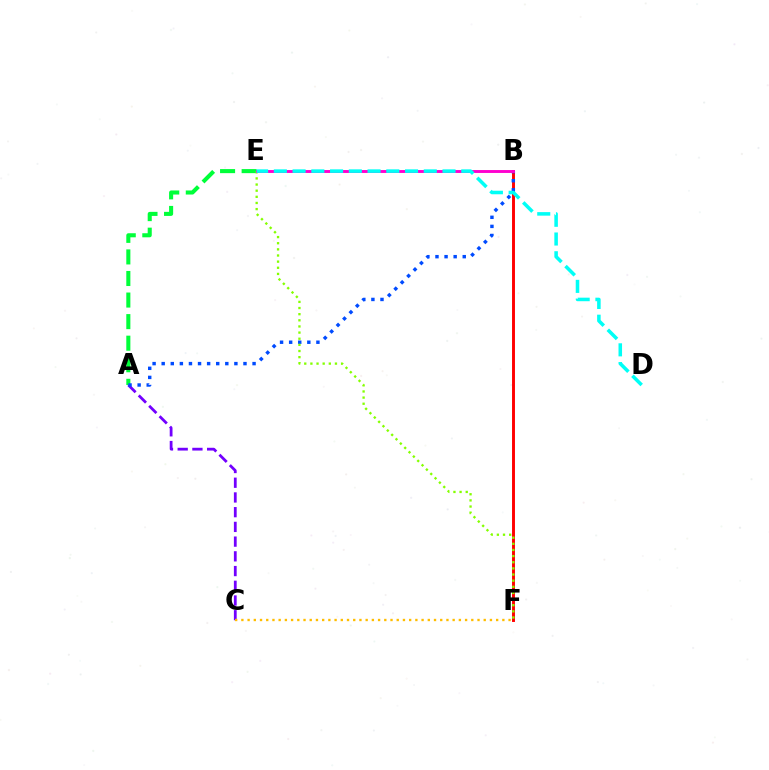{('B', 'F'): [{'color': '#ff0000', 'line_style': 'solid', 'thickness': 2.11}], ('A', 'E'): [{'color': '#00ff39', 'line_style': 'dashed', 'thickness': 2.93}], ('A', 'C'): [{'color': '#7200ff', 'line_style': 'dashed', 'thickness': 2.0}], ('A', 'B'): [{'color': '#004bff', 'line_style': 'dotted', 'thickness': 2.47}], ('E', 'F'): [{'color': '#84ff00', 'line_style': 'dotted', 'thickness': 1.67}], ('B', 'E'): [{'color': '#ff00cf', 'line_style': 'solid', 'thickness': 2.09}], ('C', 'F'): [{'color': '#ffbd00', 'line_style': 'dotted', 'thickness': 1.69}], ('D', 'E'): [{'color': '#00fff6', 'line_style': 'dashed', 'thickness': 2.55}]}